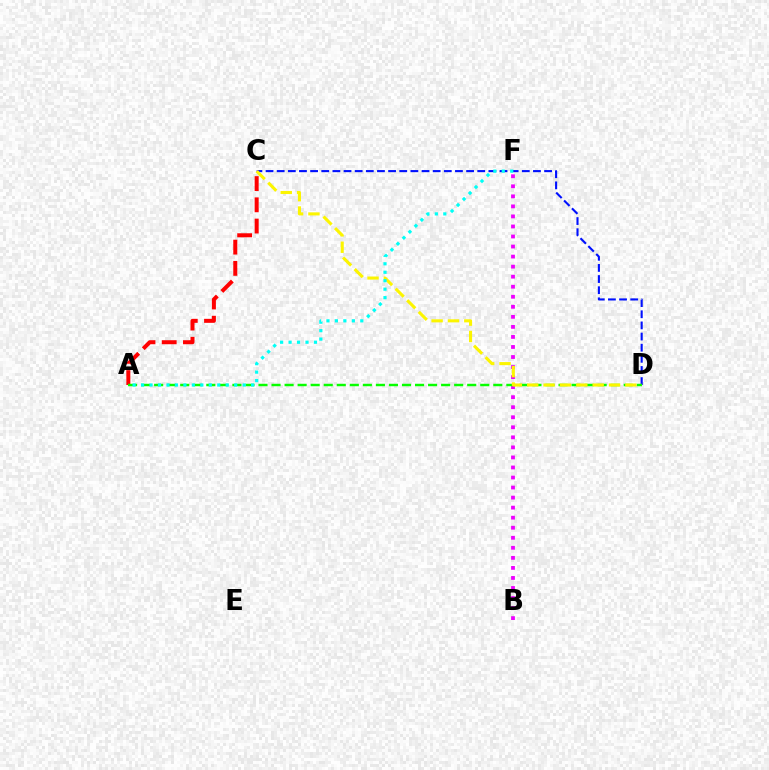{('A', 'C'): [{'color': '#ff0000', 'line_style': 'dashed', 'thickness': 2.88}], ('C', 'D'): [{'color': '#0010ff', 'line_style': 'dashed', 'thickness': 1.51}, {'color': '#fcf500', 'line_style': 'dashed', 'thickness': 2.22}], ('B', 'F'): [{'color': '#ee00ff', 'line_style': 'dotted', 'thickness': 2.73}], ('A', 'D'): [{'color': '#08ff00', 'line_style': 'dashed', 'thickness': 1.77}], ('A', 'F'): [{'color': '#00fff6', 'line_style': 'dotted', 'thickness': 2.3}]}